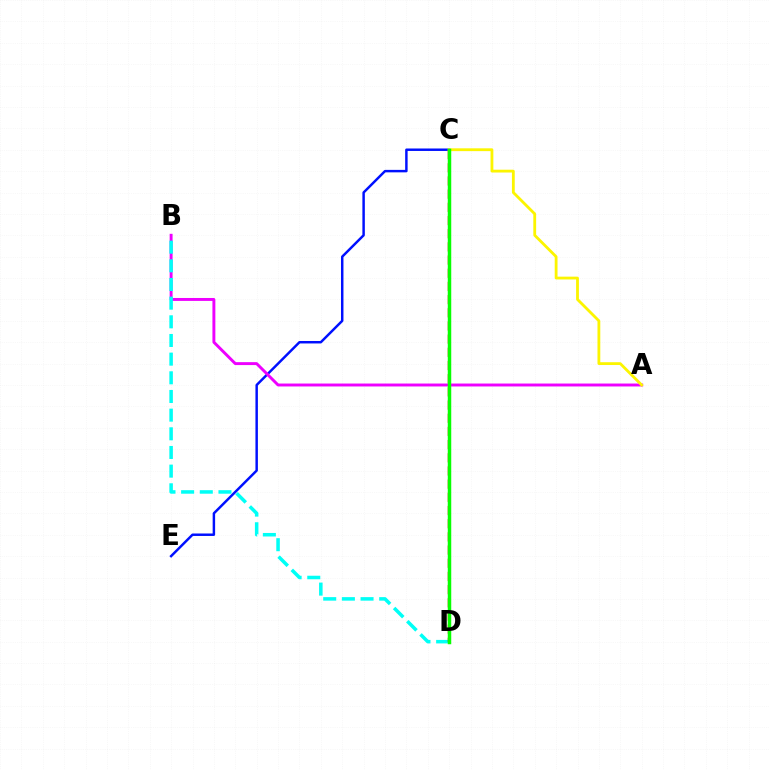{('C', 'E'): [{'color': '#0010ff', 'line_style': 'solid', 'thickness': 1.78}], ('A', 'B'): [{'color': '#ee00ff', 'line_style': 'solid', 'thickness': 2.11}], ('B', 'D'): [{'color': '#00fff6', 'line_style': 'dashed', 'thickness': 2.54}], ('C', 'D'): [{'color': '#ff0000', 'line_style': 'dashed', 'thickness': 1.79}, {'color': '#08ff00', 'line_style': 'solid', 'thickness': 2.5}], ('A', 'C'): [{'color': '#fcf500', 'line_style': 'solid', 'thickness': 2.02}]}